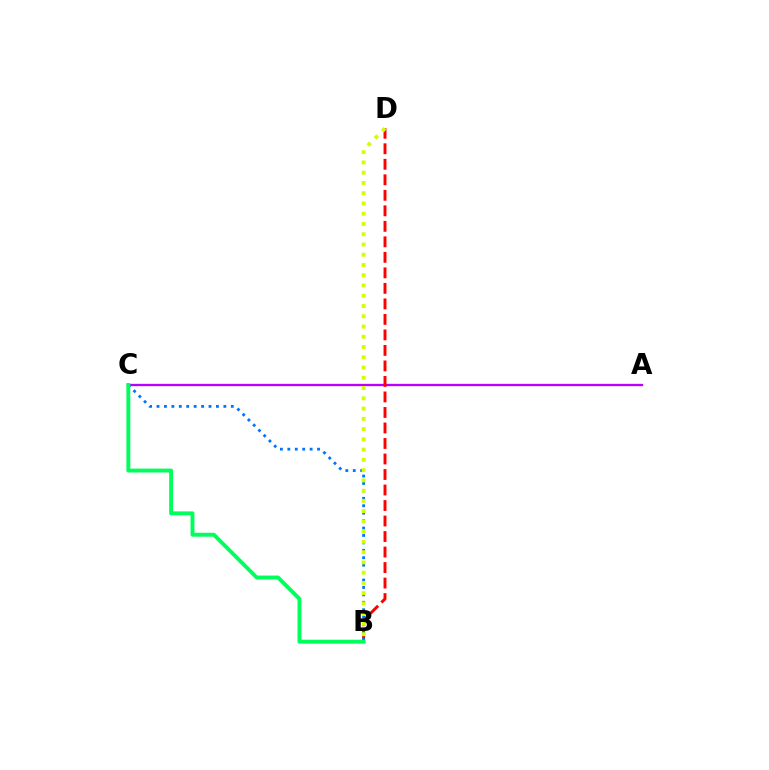{('A', 'C'): [{'color': '#b900ff', 'line_style': 'solid', 'thickness': 1.68}], ('B', 'D'): [{'color': '#ff0000', 'line_style': 'dashed', 'thickness': 2.11}, {'color': '#d1ff00', 'line_style': 'dotted', 'thickness': 2.79}], ('B', 'C'): [{'color': '#0074ff', 'line_style': 'dotted', 'thickness': 2.02}, {'color': '#00ff5c', 'line_style': 'solid', 'thickness': 2.81}]}